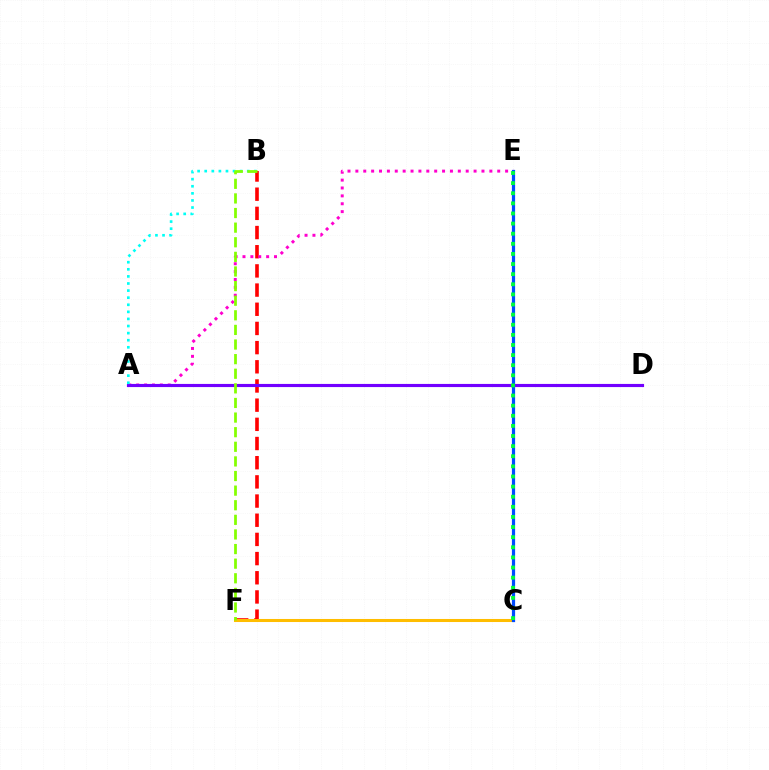{('B', 'F'): [{'color': '#ff0000', 'line_style': 'dashed', 'thickness': 2.61}, {'color': '#84ff00', 'line_style': 'dashed', 'thickness': 1.98}], ('A', 'E'): [{'color': '#ff00cf', 'line_style': 'dotted', 'thickness': 2.14}], ('C', 'F'): [{'color': '#ffbd00', 'line_style': 'solid', 'thickness': 2.19}], ('A', 'D'): [{'color': '#7200ff', 'line_style': 'solid', 'thickness': 2.26}], ('C', 'E'): [{'color': '#004bff', 'line_style': 'solid', 'thickness': 2.32}, {'color': '#00ff39', 'line_style': 'dotted', 'thickness': 2.75}], ('A', 'B'): [{'color': '#00fff6', 'line_style': 'dotted', 'thickness': 1.93}]}